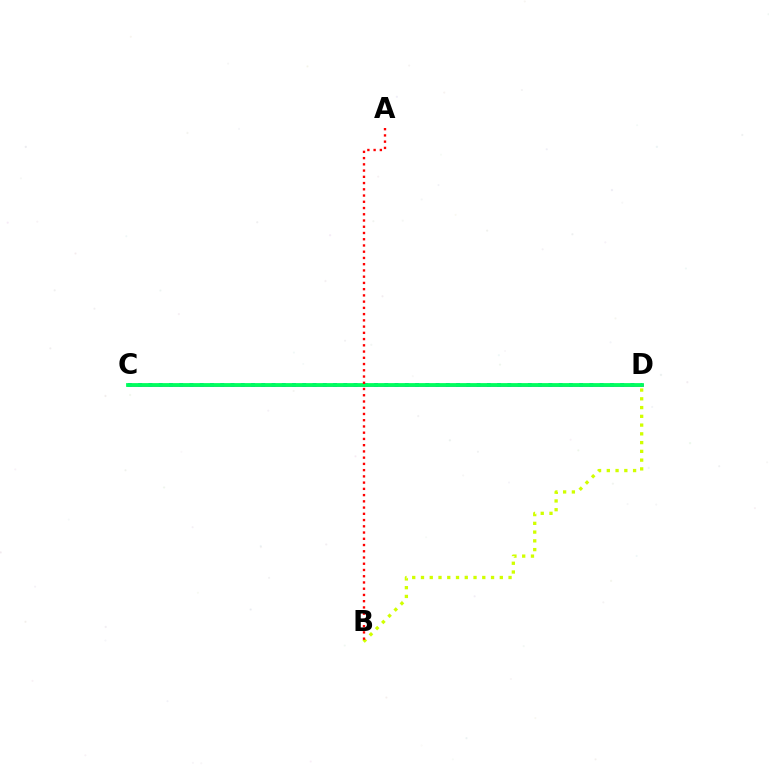{('C', 'D'): [{'color': '#b900ff', 'line_style': 'solid', 'thickness': 1.88}, {'color': '#0074ff', 'line_style': 'dotted', 'thickness': 2.79}, {'color': '#00ff5c', 'line_style': 'solid', 'thickness': 2.74}], ('B', 'D'): [{'color': '#d1ff00', 'line_style': 'dotted', 'thickness': 2.38}], ('A', 'B'): [{'color': '#ff0000', 'line_style': 'dotted', 'thickness': 1.7}]}